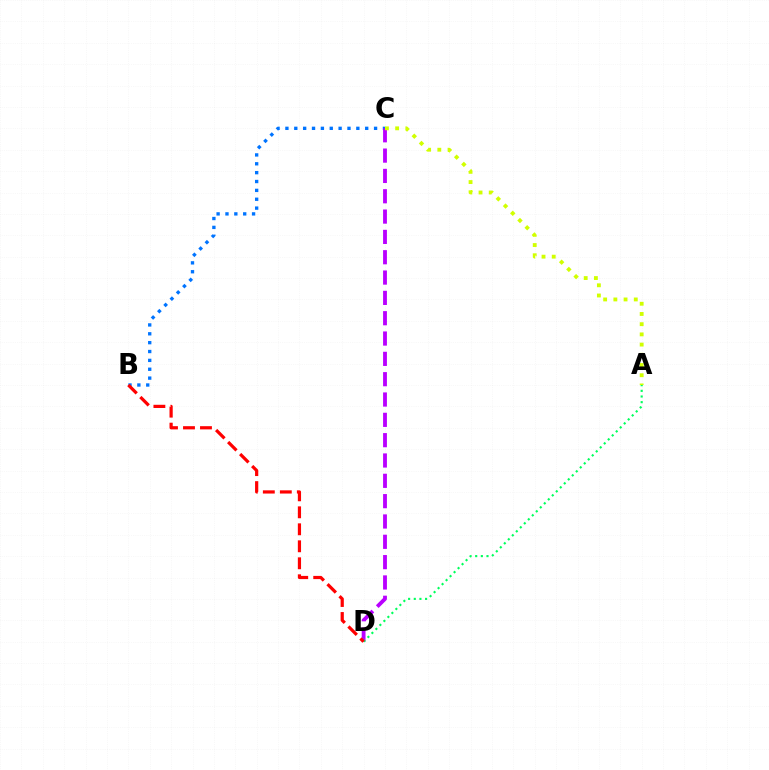{('B', 'C'): [{'color': '#0074ff', 'line_style': 'dotted', 'thickness': 2.41}], ('C', 'D'): [{'color': '#b900ff', 'line_style': 'dashed', 'thickness': 2.76}], ('A', 'D'): [{'color': '#00ff5c', 'line_style': 'dotted', 'thickness': 1.54}], ('B', 'D'): [{'color': '#ff0000', 'line_style': 'dashed', 'thickness': 2.31}], ('A', 'C'): [{'color': '#d1ff00', 'line_style': 'dotted', 'thickness': 2.77}]}